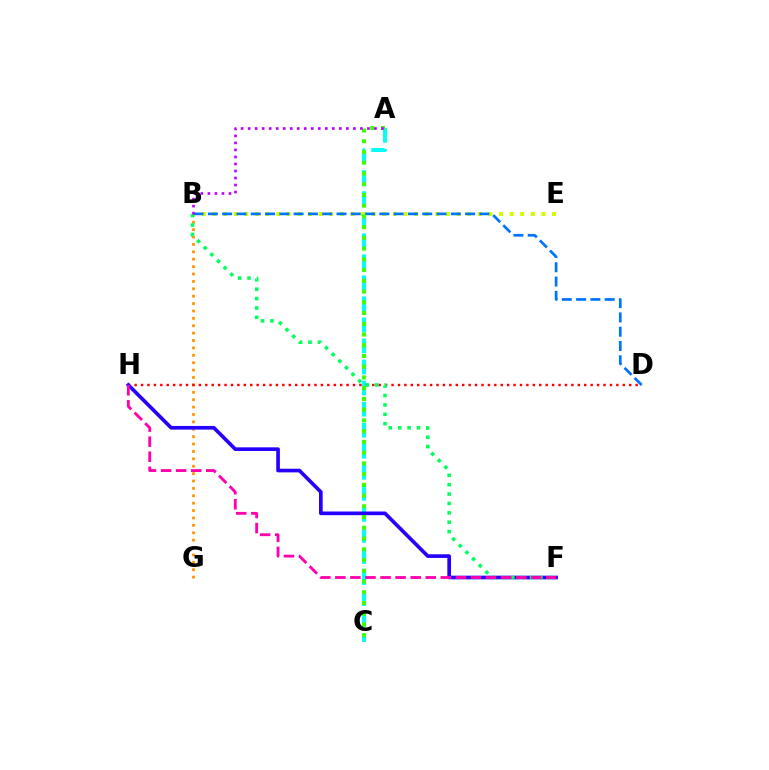{('B', 'G'): [{'color': '#ff9400', 'line_style': 'dotted', 'thickness': 2.01}], ('A', 'C'): [{'color': '#00fff6', 'line_style': 'dashed', 'thickness': 2.86}, {'color': '#3dff00', 'line_style': 'dotted', 'thickness': 2.92}], ('B', 'E'): [{'color': '#d1ff00', 'line_style': 'dotted', 'thickness': 2.88}], ('D', 'H'): [{'color': '#ff0000', 'line_style': 'dotted', 'thickness': 1.75}], ('F', 'H'): [{'color': '#2500ff', 'line_style': 'solid', 'thickness': 2.63}, {'color': '#ff00ac', 'line_style': 'dashed', 'thickness': 2.05}], ('B', 'D'): [{'color': '#0074ff', 'line_style': 'dashed', 'thickness': 1.94}], ('B', 'F'): [{'color': '#00ff5c', 'line_style': 'dotted', 'thickness': 2.55}], ('A', 'B'): [{'color': '#b900ff', 'line_style': 'dotted', 'thickness': 1.91}]}